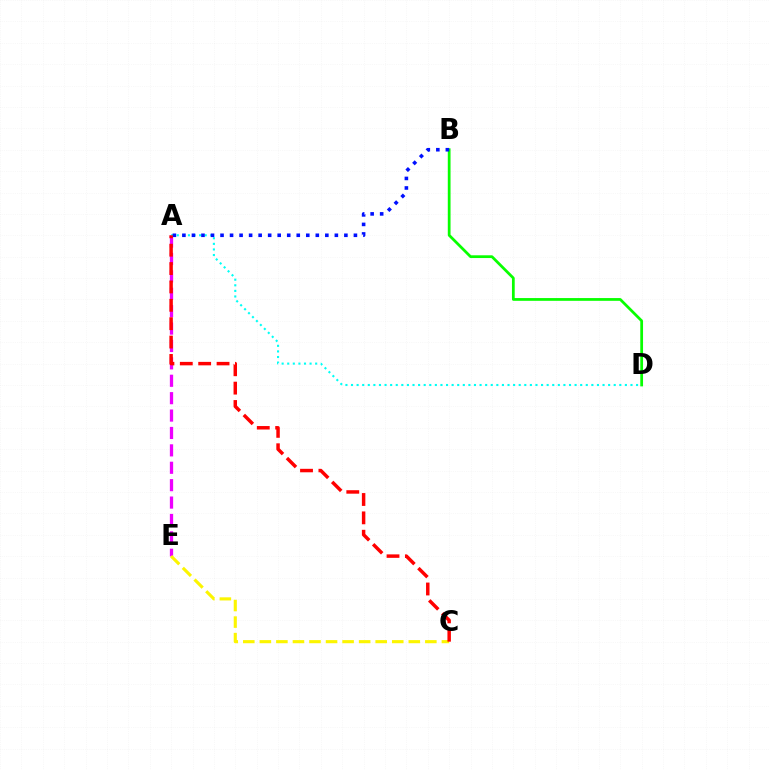{('A', 'E'): [{'color': '#ee00ff', 'line_style': 'dashed', 'thickness': 2.36}], ('B', 'D'): [{'color': '#08ff00', 'line_style': 'solid', 'thickness': 1.98}], ('A', 'D'): [{'color': '#00fff6', 'line_style': 'dotted', 'thickness': 1.52}], ('A', 'B'): [{'color': '#0010ff', 'line_style': 'dotted', 'thickness': 2.59}], ('C', 'E'): [{'color': '#fcf500', 'line_style': 'dashed', 'thickness': 2.25}], ('A', 'C'): [{'color': '#ff0000', 'line_style': 'dashed', 'thickness': 2.5}]}